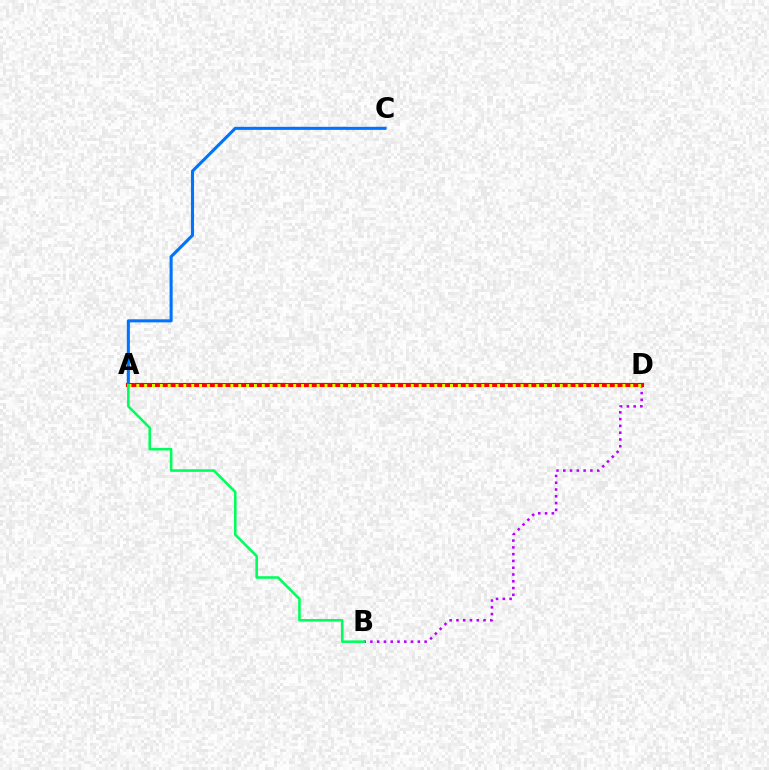{('B', 'D'): [{'color': '#b900ff', 'line_style': 'dotted', 'thickness': 1.84}], ('A', 'C'): [{'color': '#0074ff', 'line_style': 'solid', 'thickness': 2.22}], ('A', 'D'): [{'color': '#ff0000', 'line_style': 'solid', 'thickness': 2.97}, {'color': '#d1ff00', 'line_style': 'dotted', 'thickness': 2.13}], ('A', 'B'): [{'color': '#00ff5c', 'line_style': 'solid', 'thickness': 1.86}]}